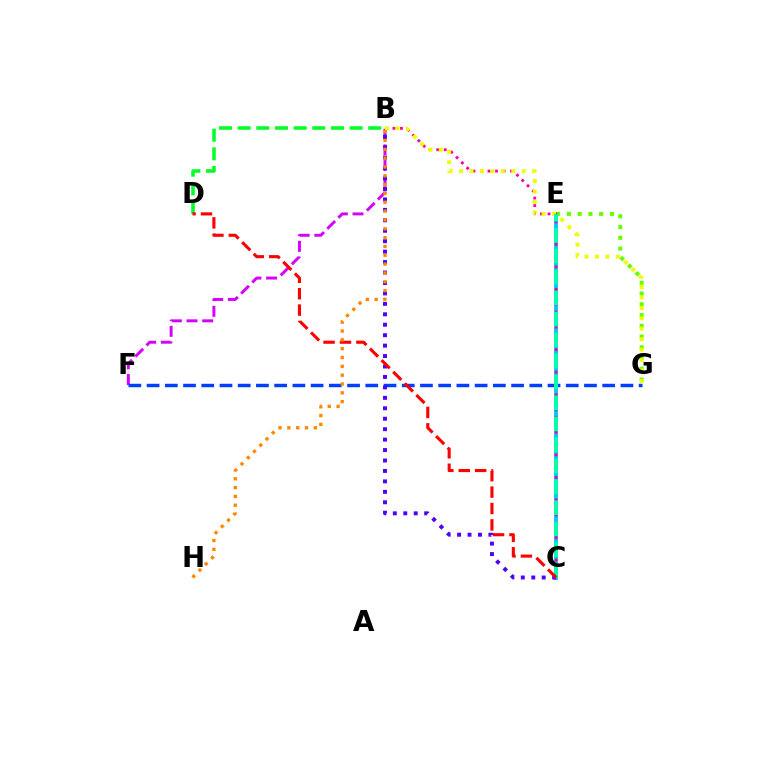{('B', 'D'): [{'color': '#00ff27', 'line_style': 'dashed', 'thickness': 2.54}], ('B', 'F'): [{'color': '#d600ff', 'line_style': 'dashed', 'thickness': 2.13}], ('C', 'E'): [{'color': '#00c7ff', 'line_style': 'solid', 'thickness': 2.79}, {'color': '#00ffaf', 'line_style': 'dashed', 'thickness': 2.85}], ('F', 'G'): [{'color': '#003fff', 'line_style': 'dashed', 'thickness': 2.48}], ('B', 'C'): [{'color': '#4f00ff', 'line_style': 'dotted', 'thickness': 2.84}, {'color': '#ff00a0', 'line_style': 'dotted', 'thickness': 2.04}], ('E', 'G'): [{'color': '#66ff00', 'line_style': 'dotted', 'thickness': 2.92}], ('B', 'G'): [{'color': '#eeff00', 'line_style': 'dotted', 'thickness': 2.84}], ('C', 'D'): [{'color': '#ff0000', 'line_style': 'dashed', 'thickness': 2.23}], ('B', 'H'): [{'color': '#ff8800', 'line_style': 'dotted', 'thickness': 2.4}]}